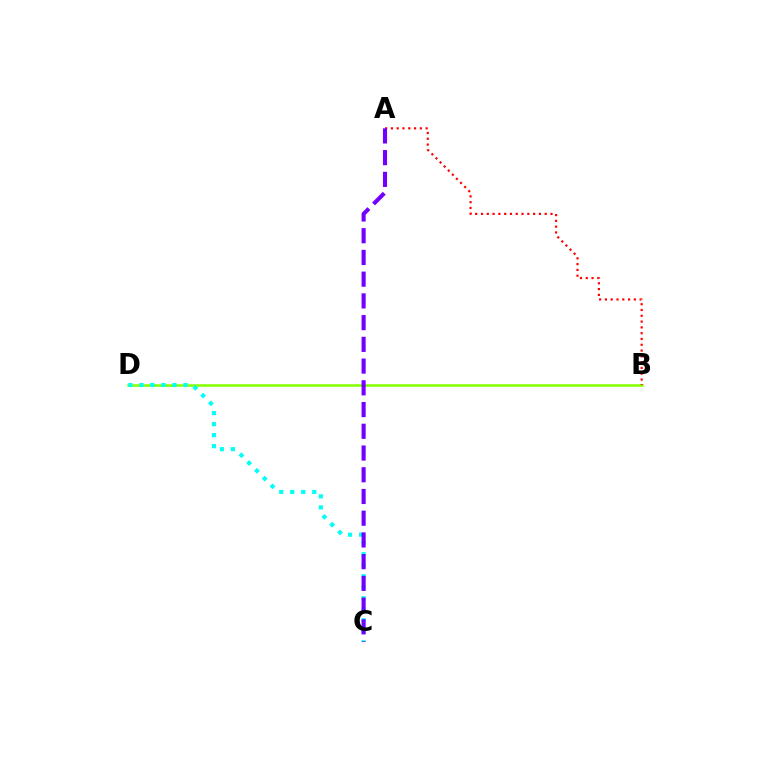{('B', 'D'): [{'color': '#84ff00', 'line_style': 'solid', 'thickness': 1.82}], ('C', 'D'): [{'color': '#00fff6', 'line_style': 'dotted', 'thickness': 2.99}], ('A', 'B'): [{'color': '#ff0000', 'line_style': 'dotted', 'thickness': 1.57}], ('A', 'C'): [{'color': '#7200ff', 'line_style': 'dashed', 'thickness': 2.95}]}